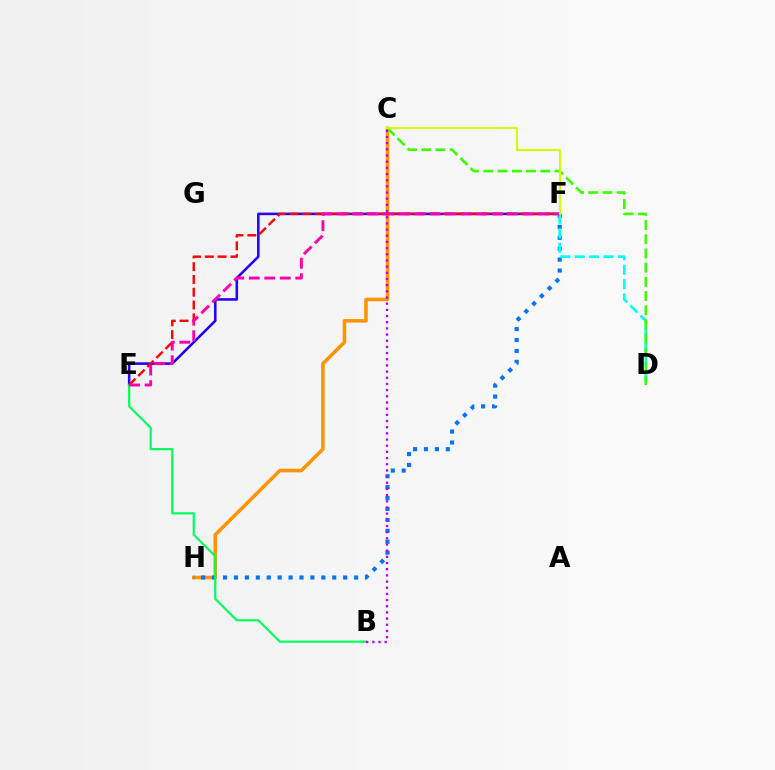{('C', 'H'): [{'color': '#ff9400', 'line_style': 'solid', 'thickness': 2.55}], ('F', 'H'): [{'color': '#0074ff', 'line_style': 'dotted', 'thickness': 2.97}], ('E', 'F'): [{'color': '#2500ff', 'line_style': 'solid', 'thickness': 1.85}, {'color': '#ff0000', 'line_style': 'dashed', 'thickness': 1.74}, {'color': '#ff00ac', 'line_style': 'dashed', 'thickness': 2.11}], ('B', 'E'): [{'color': '#00ff5c', 'line_style': 'solid', 'thickness': 1.57}], ('D', 'F'): [{'color': '#00fff6', 'line_style': 'dashed', 'thickness': 1.96}], ('C', 'D'): [{'color': '#3dff00', 'line_style': 'dashed', 'thickness': 1.93}], ('B', 'C'): [{'color': '#b900ff', 'line_style': 'dotted', 'thickness': 1.68}], ('C', 'F'): [{'color': '#d1ff00', 'line_style': 'solid', 'thickness': 1.52}]}